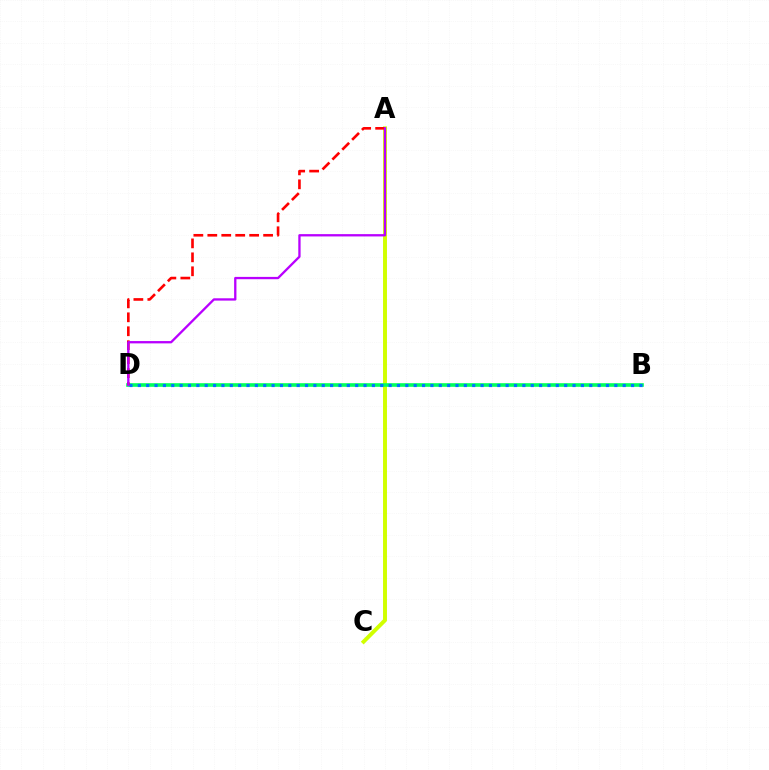{('A', 'C'): [{'color': '#d1ff00', 'line_style': 'solid', 'thickness': 2.84}], ('B', 'D'): [{'color': '#00ff5c', 'line_style': 'solid', 'thickness': 2.61}, {'color': '#0074ff', 'line_style': 'dotted', 'thickness': 2.27}], ('A', 'D'): [{'color': '#ff0000', 'line_style': 'dashed', 'thickness': 1.9}, {'color': '#b900ff', 'line_style': 'solid', 'thickness': 1.66}]}